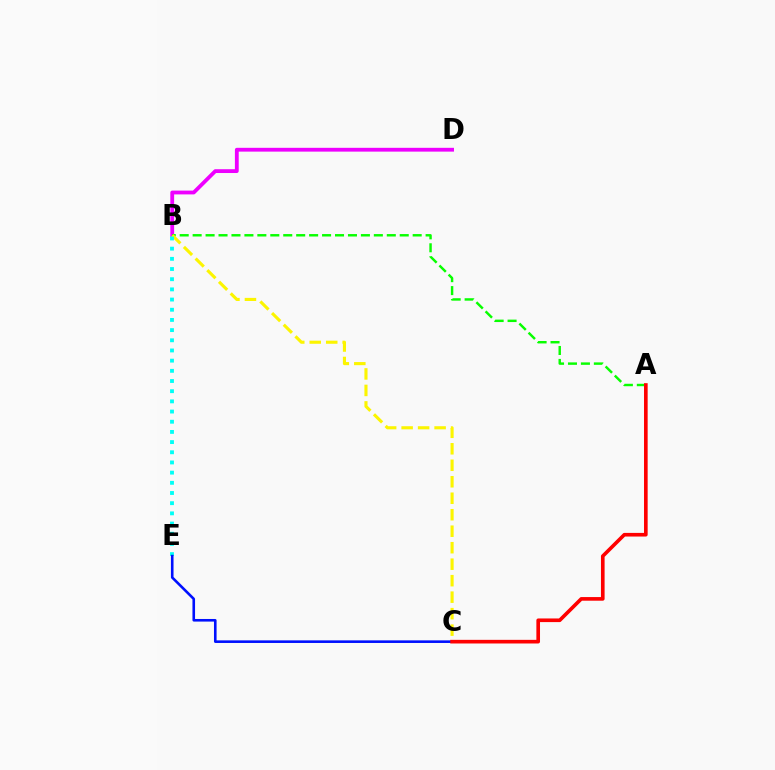{('B', 'D'): [{'color': '#ee00ff', 'line_style': 'solid', 'thickness': 2.74}], ('A', 'B'): [{'color': '#08ff00', 'line_style': 'dashed', 'thickness': 1.76}], ('B', 'C'): [{'color': '#fcf500', 'line_style': 'dashed', 'thickness': 2.24}], ('B', 'E'): [{'color': '#00fff6', 'line_style': 'dotted', 'thickness': 2.77}], ('C', 'E'): [{'color': '#0010ff', 'line_style': 'solid', 'thickness': 1.88}], ('A', 'C'): [{'color': '#ff0000', 'line_style': 'solid', 'thickness': 2.62}]}